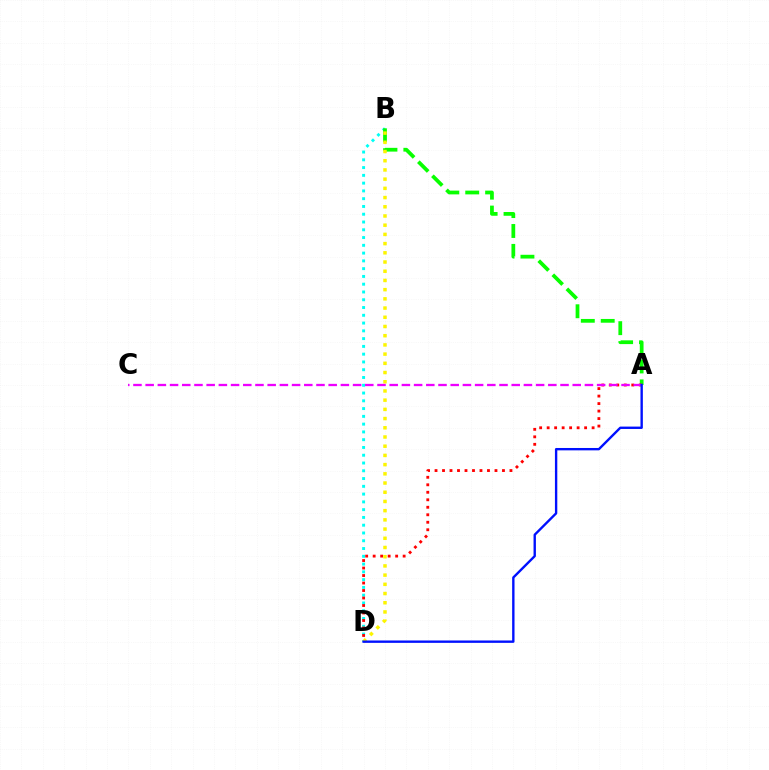{('B', 'D'): [{'color': '#00fff6', 'line_style': 'dotted', 'thickness': 2.11}, {'color': '#fcf500', 'line_style': 'dotted', 'thickness': 2.5}], ('A', 'B'): [{'color': '#08ff00', 'line_style': 'dashed', 'thickness': 2.7}], ('A', 'D'): [{'color': '#ff0000', 'line_style': 'dotted', 'thickness': 2.04}, {'color': '#0010ff', 'line_style': 'solid', 'thickness': 1.71}], ('A', 'C'): [{'color': '#ee00ff', 'line_style': 'dashed', 'thickness': 1.66}]}